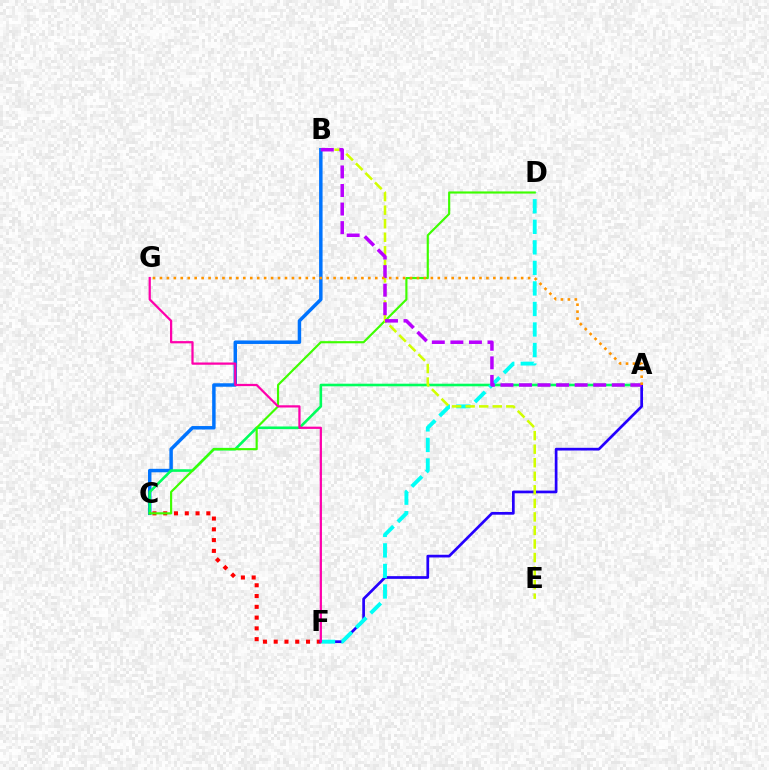{('B', 'C'): [{'color': '#0074ff', 'line_style': 'solid', 'thickness': 2.5}], ('C', 'F'): [{'color': '#ff0000', 'line_style': 'dotted', 'thickness': 2.93}], ('A', 'C'): [{'color': '#00ff5c', 'line_style': 'solid', 'thickness': 1.87}], ('A', 'F'): [{'color': '#2500ff', 'line_style': 'solid', 'thickness': 1.95}], ('D', 'F'): [{'color': '#00fff6', 'line_style': 'dashed', 'thickness': 2.79}], ('C', 'D'): [{'color': '#3dff00', 'line_style': 'solid', 'thickness': 1.55}], ('F', 'G'): [{'color': '#ff00ac', 'line_style': 'solid', 'thickness': 1.62}], ('B', 'E'): [{'color': '#d1ff00', 'line_style': 'dashed', 'thickness': 1.84}], ('A', 'B'): [{'color': '#b900ff', 'line_style': 'dashed', 'thickness': 2.52}], ('A', 'G'): [{'color': '#ff9400', 'line_style': 'dotted', 'thickness': 1.89}]}